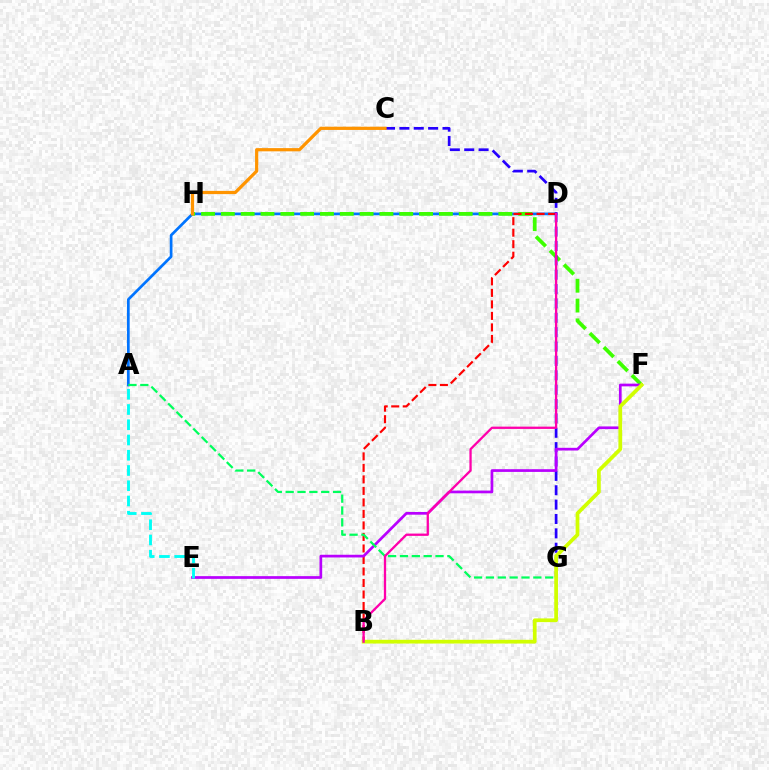{('A', 'D'): [{'color': '#0074ff', 'line_style': 'solid', 'thickness': 1.95}], ('F', 'H'): [{'color': '#3dff00', 'line_style': 'dashed', 'thickness': 2.69}], ('B', 'D'): [{'color': '#ff0000', 'line_style': 'dashed', 'thickness': 1.56}, {'color': '#ff00ac', 'line_style': 'solid', 'thickness': 1.65}], ('C', 'G'): [{'color': '#2500ff', 'line_style': 'dashed', 'thickness': 1.95}], ('E', 'F'): [{'color': '#b900ff', 'line_style': 'solid', 'thickness': 1.95}], ('A', 'G'): [{'color': '#00ff5c', 'line_style': 'dashed', 'thickness': 1.61}], ('C', 'H'): [{'color': '#ff9400', 'line_style': 'solid', 'thickness': 2.32}], ('B', 'F'): [{'color': '#d1ff00', 'line_style': 'solid', 'thickness': 2.69}], ('A', 'E'): [{'color': '#00fff6', 'line_style': 'dashed', 'thickness': 2.07}]}